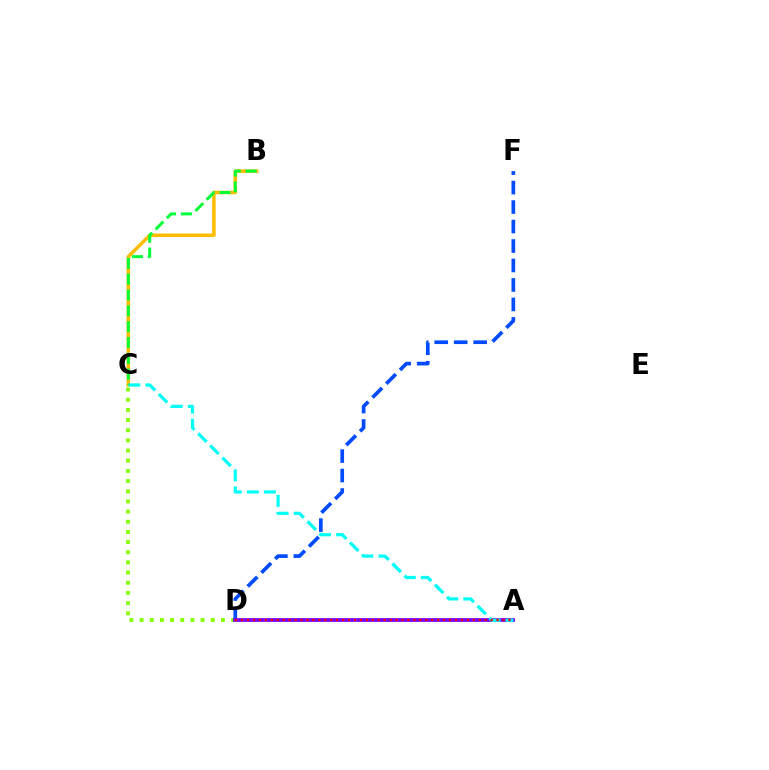{('C', 'D'): [{'color': '#84ff00', 'line_style': 'dotted', 'thickness': 2.76}], ('B', 'C'): [{'color': '#ffbd00', 'line_style': 'solid', 'thickness': 2.56}, {'color': '#00ff39', 'line_style': 'dashed', 'thickness': 2.15}], ('D', 'F'): [{'color': '#004bff', 'line_style': 'dashed', 'thickness': 2.65}], ('A', 'D'): [{'color': '#ff00cf', 'line_style': 'dashed', 'thickness': 1.68}, {'color': '#7200ff', 'line_style': 'solid', 'thickness': 2.69}, {'color': '#ff0000', 'line_style': 'dotted', 'thickness': 1.61}], ('A', 'C'): [{'color': '#00fff6', 'line_style': 'dashed', 'thickness': 2.32}]}